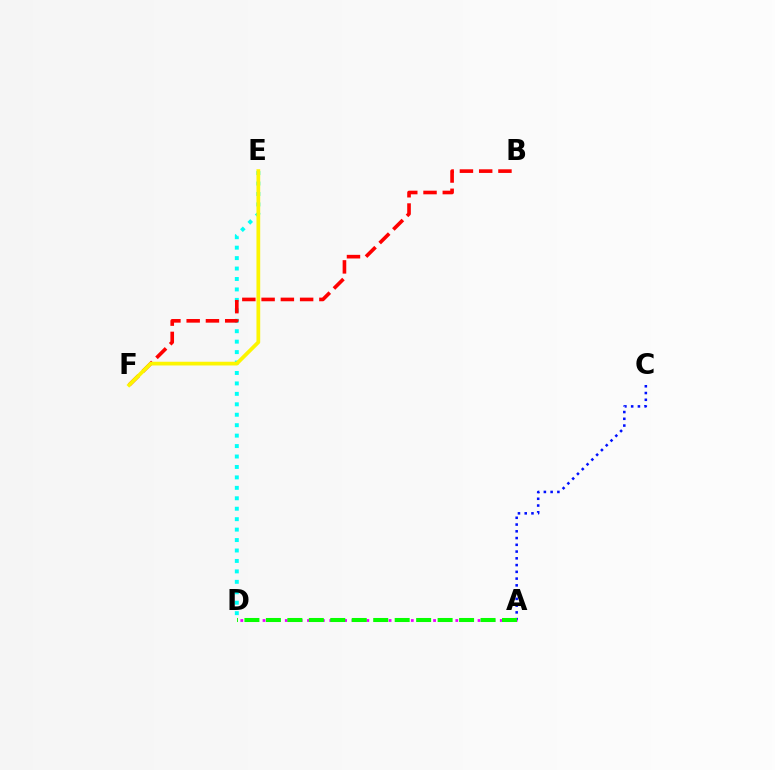{('D', 'E'): [{'color': '#00fff6', 'line_style': 'dotted', 'thickness': 2.84}], ('A', 'C'): [{'color': '#0010ff', 'line_style': 'dotted', 'thickness': 1.84}], ('B', 'F'): [{'color': '#ff0000', 'line_style': 'dashed', 'thickness': 2.62}], ('A', 'D'): [{'color': '#ee00ff', 'line_style': 'dotted', 'thickness': 2.01}, {'color': '#08ff00', 'line_style': 'dashed', 'thickness': 2.92}], ('E', 'F'): [{'color': '#fcf500', 'line_style': 'solid', 'thickness': 2.69}]}